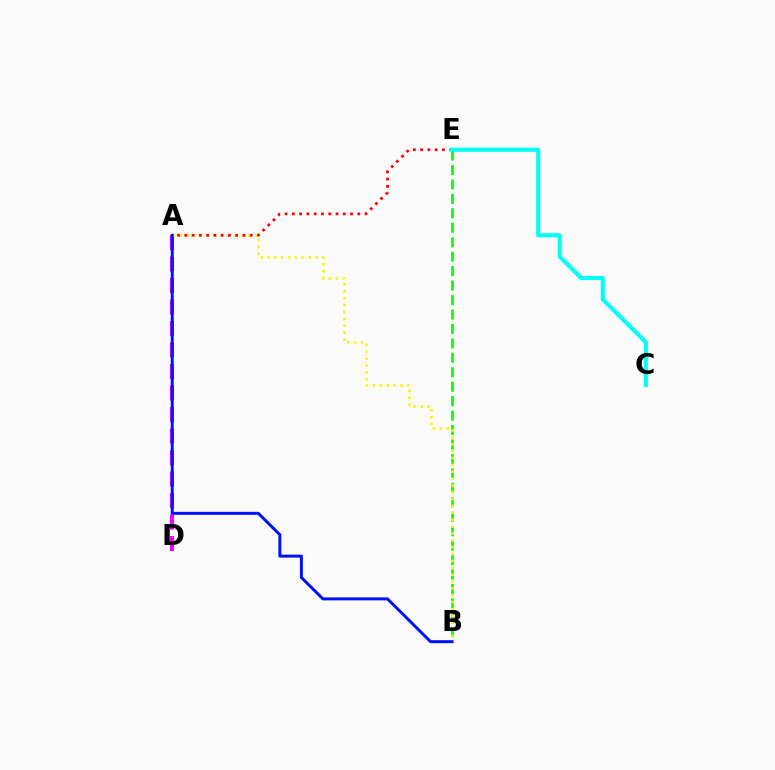{('B', 'E'): [{'color': '#08ff00', 'line_style': 'dashed', 'thickness': 1.96}], ('A', 'D'): [{'color': '#ee00ff', 'line_style': 'dashed', 'thickness': 2.92}], ('A', 'B'): [{'color': '#fcf500', 'line_style': 'dotted', 'thickness': 1.87}, {'color': '#0010ff', 'line_style': 'solid', 'thickness': 2.14}], ('A', 'E'): [{'color': '#ff0000', 'line_style': 'dotted', 'thickness': 1.98}], ('C', 'E'): [{'color': '#00fff6', 'line_style': 'solid', 'thickness': 2.96}]}